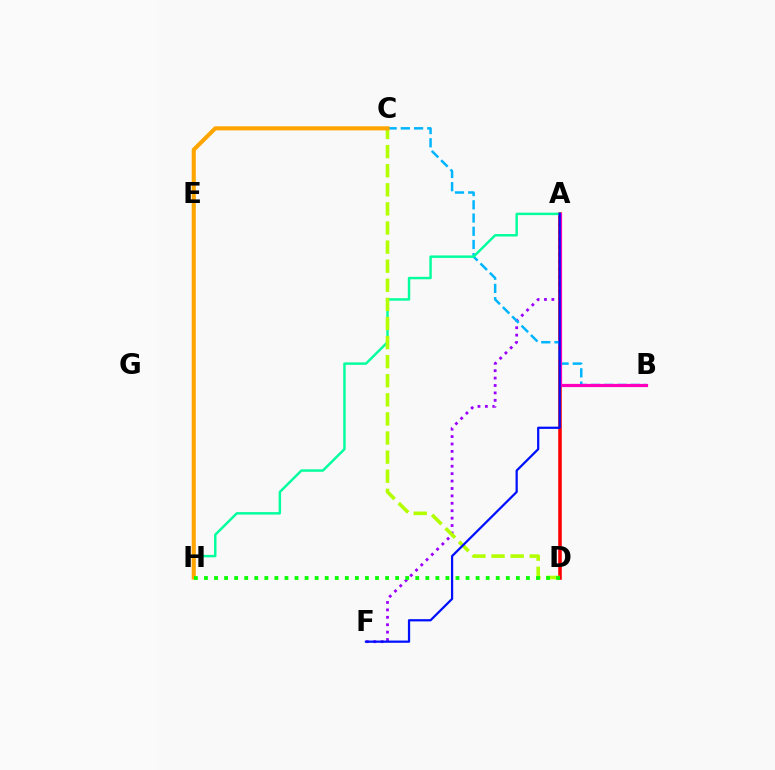{('A', 'F'): [{'color': '#9b00ff', 'line_style': 'dotted', 'thickness': 2.01}, {'color': '#0010ff', 'line_style': 'solid', 'thickness': 1.61}], ('A', 'D'): [{'color': '#ff0000', 'line_style': 'solid', 'thickness': 2.56}], ('B', 'C'): [{'color': '#00b5ff', 'line_style': 'dashed', 'thickness': 1.8}], ('A', 'H'): [{'color': '#00ff9d', 'line_style': 'solid', 'thickness': 1.76}], ('C', 'D'): [{'color': '#b3ff00', 'line_style': 'dashed', 'thickness': 2.59}], ('A', 'B'): [{'color': '#ff00bd', 'line_style': 'solid', 'thickness': 2.31}], ('C', 'H'): [{'color': '#ffa500', 'line_style': 'solid', 'thickness': 2.94}], ('D', 'H'): [{'color': '#08ff00', 'line_style': 'dotted', 'thickness': 2.73}]}